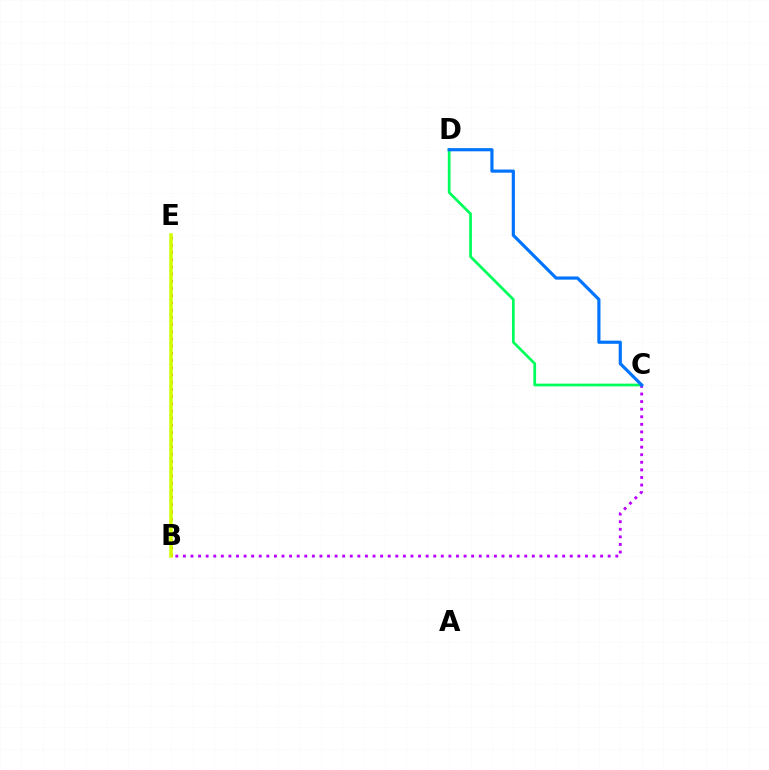{('C', 'D'): [{'color': '#00ff5c', 'line_style': 'solid', 'thickness': 1.97}, {'color': '#0074ff', 'line_style': 'solid', 'thickness': 2.28}], ('B', 'C'): [{'color': '#b900ff', 'line_style': 'dotted', 'thickness': 2.06}], ('B', 'E'): [{'color': '#ff0000', 'line_style': 'dotted', 'thickness': 1.96}, {'color': '#d1ff00', 'line_style': 'solid', 'thickness': 2.53}]}